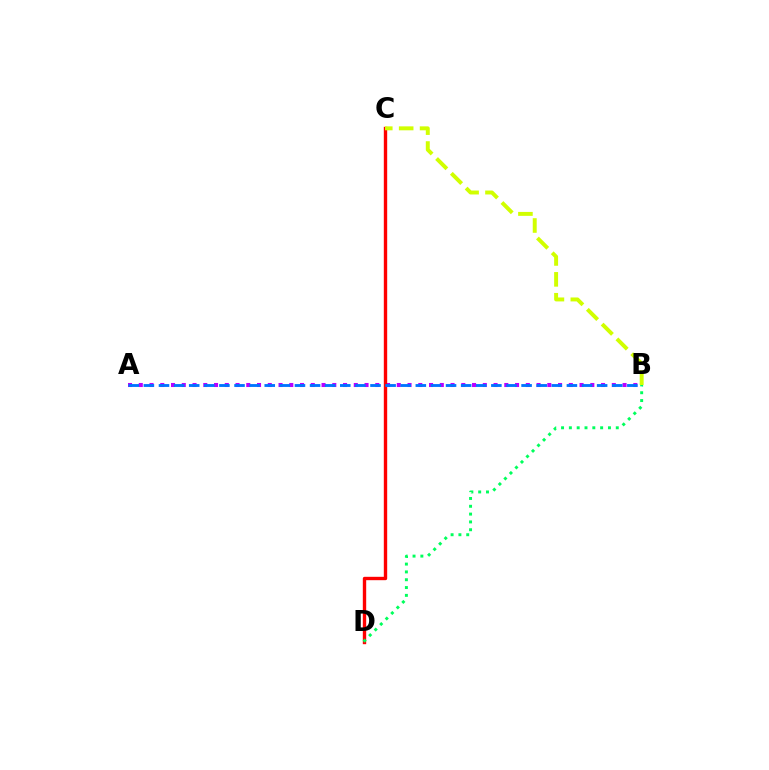{('A', 'B'): [{'color': '#b900ff', 'line_style': 'dotted', 'thickness': 2.92}, {'color': '#0074ff', 'line_style': 'dashed', 'thickness': 2.05}], ('C', 'D'): [{'color': '#ff0000', 'line_style': 'solid', 'thickness': 2.43}], ('B', 'C'): [{'color': '#d1ff00', 'line_style': 'dashed', 'thickness': 2.84}], ('B', 'D'): [{'color': '#00ff5c', 'line_style': 'dotted', 'thickness': 2.12}]}